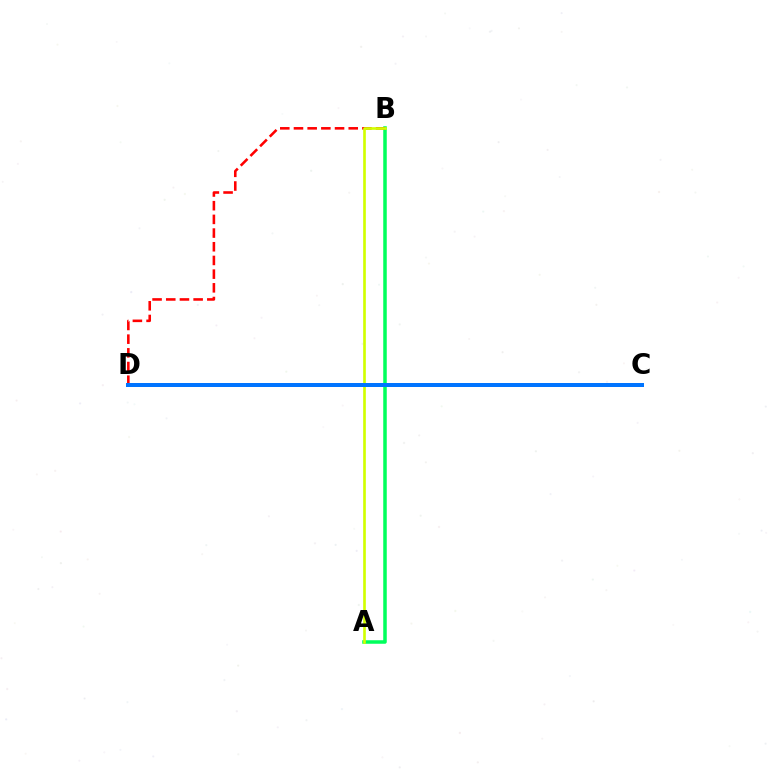{('A', 'B'): [{'color': '#00ff5c', 'line_style': 'solid', 'thickness': 2.53}, {'color': '#d1ff00', 'line_style': 'solid', 'thickness': 1.91}], ('C', 'D'): [{'color': '#b900ff', 'line_style': 'dashed', 'thickness': 1.86}, {'color': '#0074ff', 'line_style': 'solid', 'thickness': 2.88}], ('B', 'D'): [{'color': '#ff0000', 'line_style': 'dashed', 'thickness': 1.86}]}